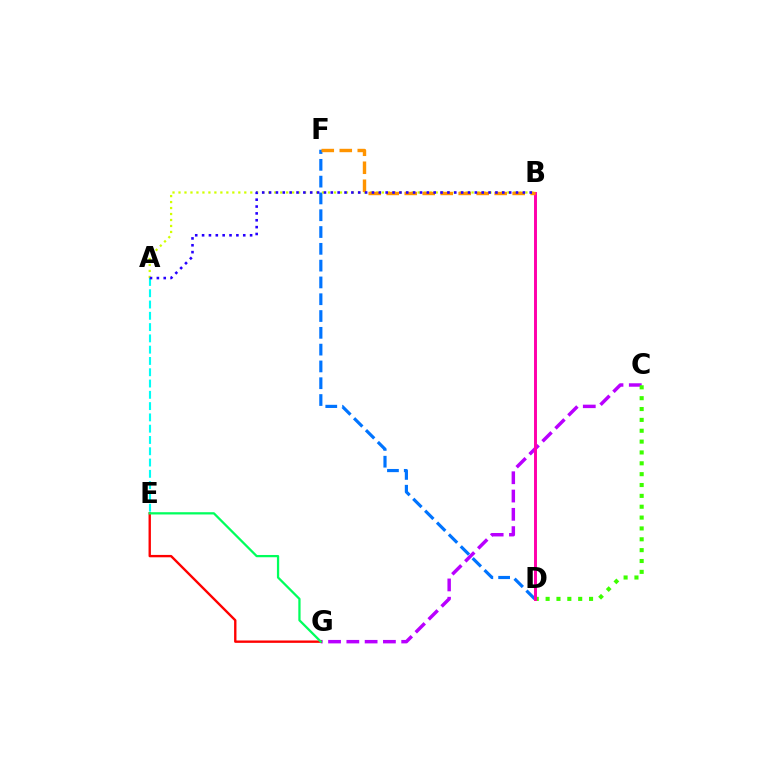{('C', 'G'): [{'color': '#b900ff', 'line_style': 'dashed', 'thickness': 2.48}], ('A', 'E'): [{'color': '#00fff6', 'line_style': 'dashed', 'thickness': 1.53}], ('E', 'G'): [{'color': '#ff0000', 'line_style': 'solid', 'thickness': 1.7}, {'color': '#00ff5c', 'line_style': 'solid', 'thickness': 1.63}], ('D', 'F'): [{'color': '#0074ff', 'line_style': 'dashed', 'thickness': 2.28}], ('C', 'D'): [{'color': '#3dff00', 'line_style': 'dotted', 'thickness': 2.95}], ('A', 'B'): [{'color': '#d1ff00', 'line_style': 'dotted', 'thickness': 1.63}, {'color': '#2500ff', 'line_style': 'dotted', 'thickness': 1.86}], ('B', 'D'): [{'color': '#ff00ac', 'line_style': 'solid', 'thickness': 2.13}], ('B', 'F'): [{'color': '#ff9400', 'line_style': 'dashed', 'thickness': 2.44}]}